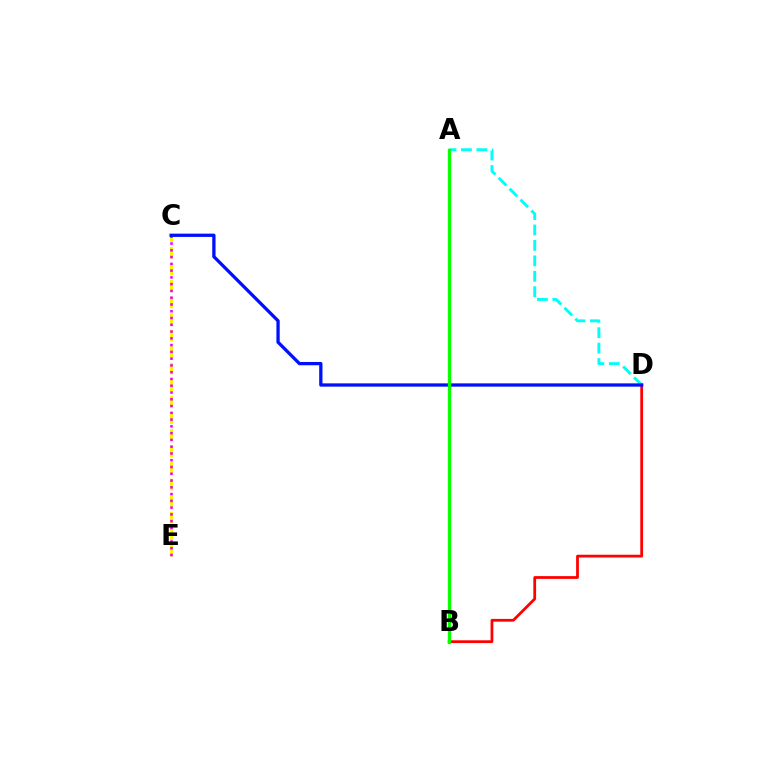{('C', 'E'): [{'color': '#fcf500', 'line_style': 'dashed', 'thickness': 2.25}, {'color': '#ee00ff', 'line_style': 'dotted', 'thickness': 1.84}], ('B', 'D'): [{'color': '#ff0000', 'line_style': 'solid', 'thickness': 1.99}], ('A', 'D'): [{'color': '#00fff6', 'line_style': 'dashed', 'thickness': 2.1}], ('C', 'D'): [{'color': '#0010ff', 'line_style': 'solid', 'thickness': 2.37}], ('A', 'B'): [{'color': '#08ff00', 'line_style': 'solid', 'thickness': 2.4}]}